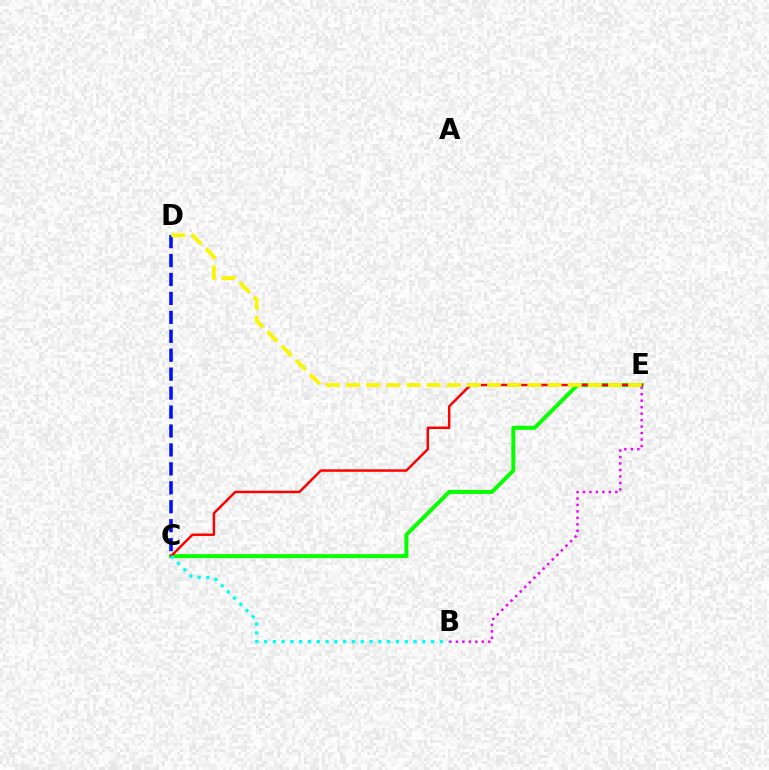{('C', 'E'): [{'color': '#08ff00', 'line_style': 'solid', 'thickness': 2.87}, {'color': '#ff0000', 'line_style': 'solid', 'thickness': 1.77}], ('C', 'D'): [{'color': '#0010ff', 'line_style': 'dashed', 'thickness': 2.57}], ('D', 'E'): [{'color': '#fcf500', 'line_style': 'dashed', 'thickness': 2.74}], ('B', 'C'): [{'color': '#00fff6', 'line_style': 'dotted', 'thickness': 2.39}], ('B', 'E'): [{'color': '#ee00ff', 'line_style': 'dotted', 'thickness': 1.76}]}